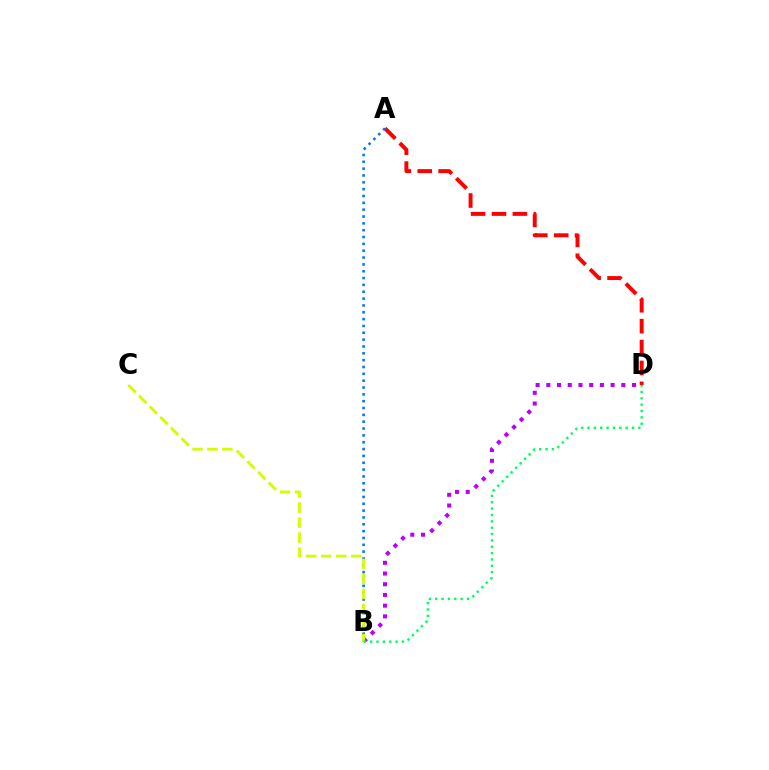{('B', 'D'): [{'color': '#b900ff', 'line_style': 'dotted', 'thickness': 2.91}, {'color': '#00ff5c', 'line_style': 'dotted', 'thickness': 1.73}], ('A', 'D'): [{'color': '#ff0000', 'line_style': 'dashed', 'thickness': 2.84}], ('A', 'B'): [{'color': '#0074ff', 'line_style': 'dotted', 'thickness': 1.86}], ('B', 'C'): [{'color': '#d1ff00', 'line_style': 'dashed', 'thickness': 2.04}]}